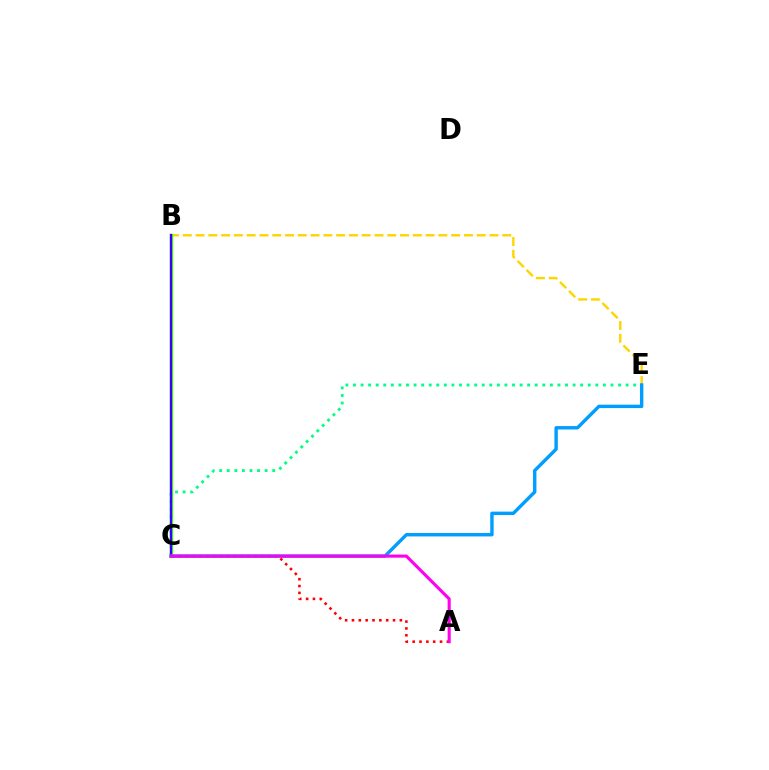{('B', 'E'): [{'color': '#ffd500', 'line_style': 'dashed', 'thickness': 1.74}], ('A', 'C'): [{'color': '#ff0000', 'line_style': 'dotted', 'thickness': 1.86}, {'color': '#ff00ed', 'line_style': 'solid', 'thickness': 2.23}], ('B', 'C'): [{'color': '#4fff00', 'line_style': 'solid', 'thickness': 2.44}, {'color': '#3700ff', 'line_style': 'solid', 'thickness': 1.64}], ('C', 'E'): [{'color': '#00ff86', 'line_style': 'dotted', 'thickness': 2.06}, {'color': '#009eff', 'line_style': 'solid', 'thickness': 2.45}]}